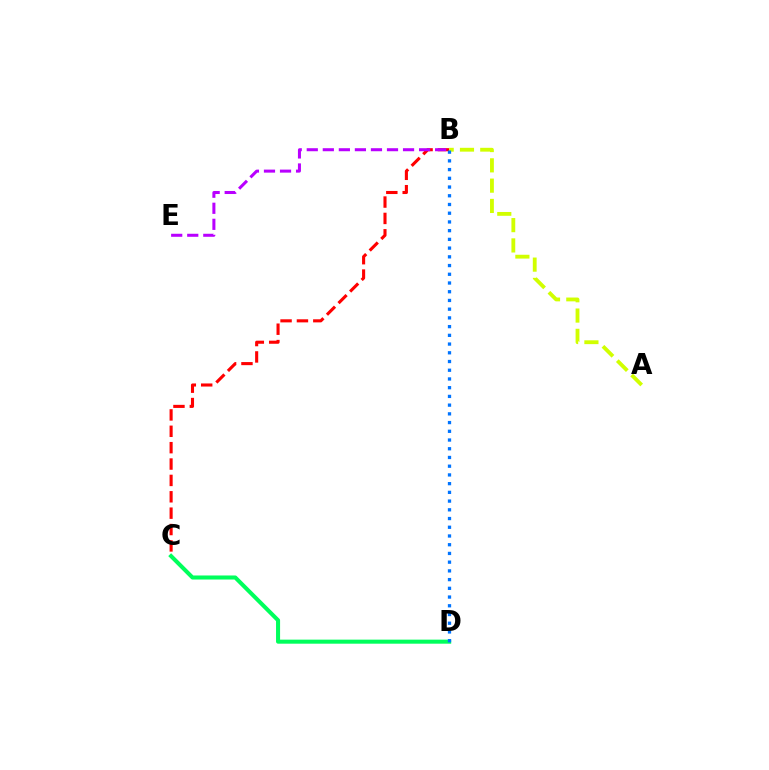{('B', 'C'): [{'color': '#ff0000', 'line_style': 'dashed', 'thickness': 2.22}], ('B', 'E'): [{'color': '#b900ff', 'line_style': 'dashed', 'thickness': 2.18}], ('A', 'B'): [{'color': '#d1ff00', 'line_style': 'dashed', 'thickness': 2.76}], ('C', 'D'): [{'color': '#00ff5c', 'line_style': 'solid', 'thickness': 2.92}], ('B', 'D'): [{'color': '#0074ff', 'line_style': 'dotted', 'thickness': 2.37}]}